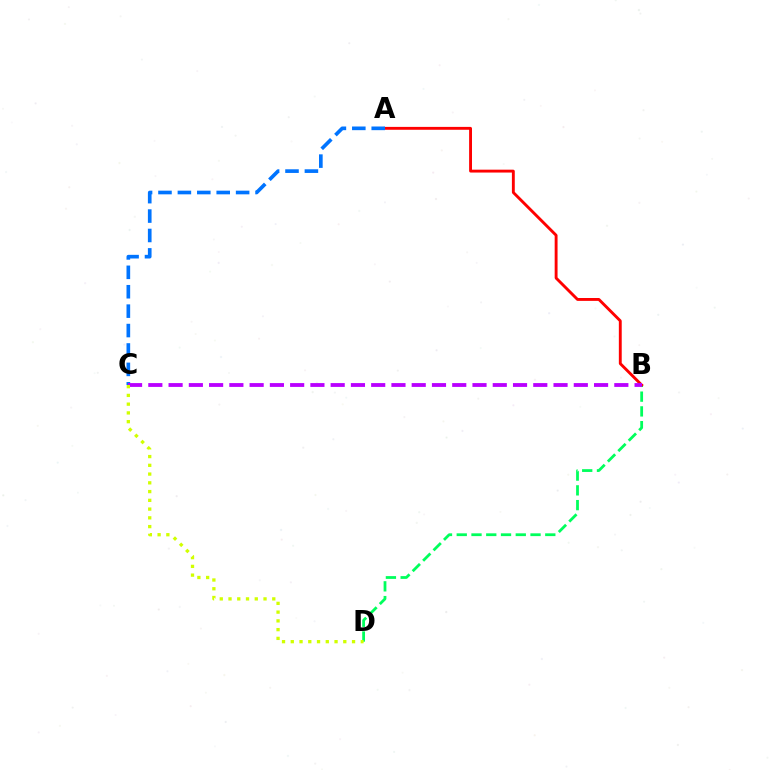{('B', 'D'): [{'color': '#00ff5c', 'line_style': 'dashed', 'thickness': 2.0}], ('A', 'B'): [{'color': '#ff0000', 'line_style': 'solid', 'thickness': 2.07}], ('A', 'C'): [{'color': '#0074ff', 'line_style': 'dashed', 'thickness': 2.64}], ('B', 'C'): [{'color': '#b900ff', 'line_style': 'dashed', 'thickness': 2.75}], ('C', 'D'): [{'color': '#d1ff00', 'line_style': 'dotted', 'thickness': 2.38}]}